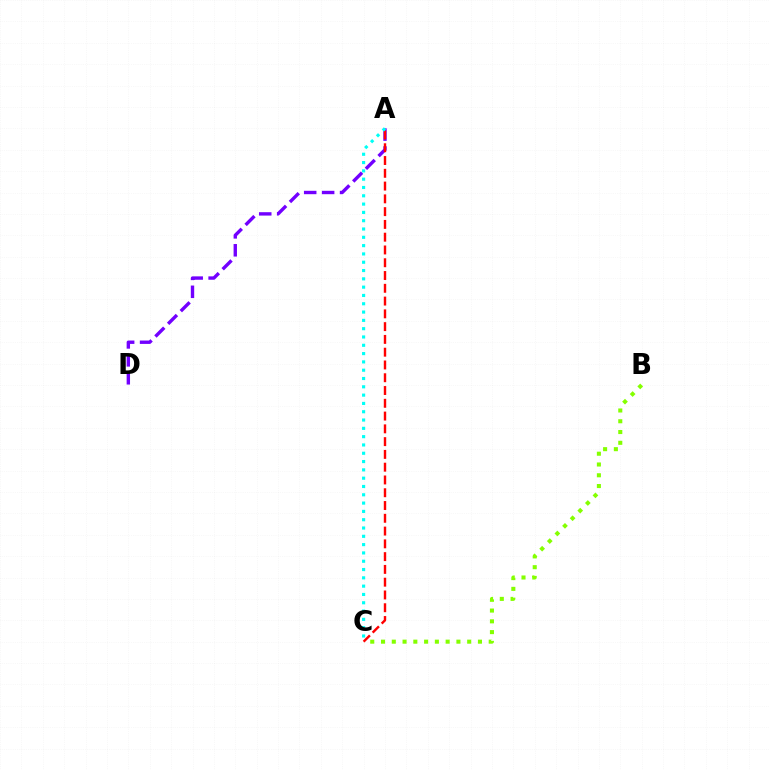{('B', 'C'): [{'color': '#84ff00', 'line_style': 'dotted', 'thickness': 2.93}], ('A', 'D'): [{'color': '#7200ff', 'line_style': 'dashed', 'thickness': 2.44}], ('A', 'C'): [{'color': '#ff0000', 'line_style': 'dashed', 'thickness': 1.74}, {'color': '#00fff6', 'line_style': 'dotted', 'thickness': 2.26}]}